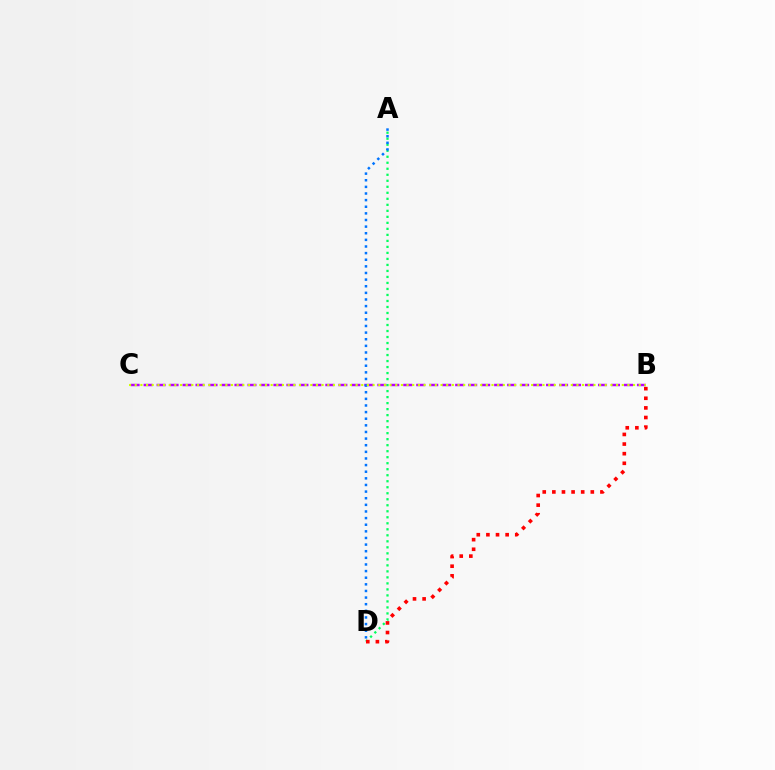{('A', 'D'): [{'color': '#00ff5c', 'line_style': 'dotted', 'thickness': 1.63}, {'color': '#0074ff', 'line_style': 'dotted', 'thickness': 1.8}], ('B', 'C'): [{'color': '#b900ff', 'line_style': 'dashed', 'thickness': 1.76}, {'color': '#d1ff00', 'line_style': 'dotted', 'thickness': 1.54}], ('B', 'D'): [{'color': '#ff0000', 'line_style': 'dotted', 'thickness': 2.61}]}